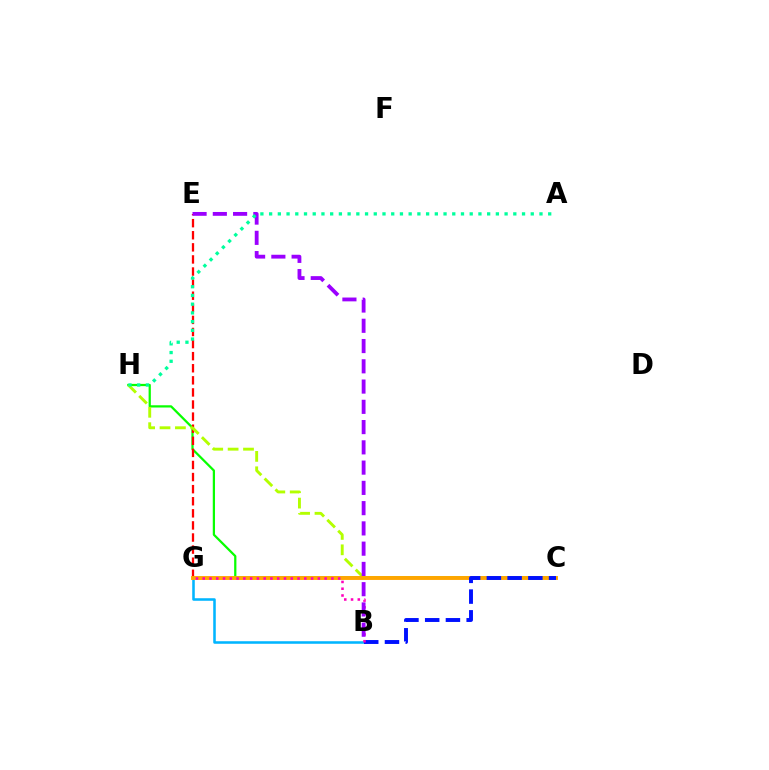{('C', 'H'): [{'color': '#08ff00', 'line_style': 'solid', 'thickness': 1.62}, {'color': '#b3ff00', 'line_style': 'dashed', 'thickness': 2.09}], ('E', 'G'): [{'color': '#ff0000', 'line_style': 'dashed', 'thickness': 1.64}], ('B', 'G'): [{'color': '#00b5ff', 'line_style': 'solid', 'thickness': 1.84}, {'color': '#ff00bd', 'line_style': 'dotted', 'thickness': 1.84}], ('C', 'G'): [{'color': '#ffa500', 'line_style': 'solid', 'thickness': 2.8}], ('B', 'C'): [{'color': '#0010ff', 'line_style': 'dashed', 'thickness': 2.82}], ('B', 'E'): [{'color': '#9b00ff', 'line_style': 'dashed', 'thickness': 2.75}], ('A', 'H'): [{'color': '#00ff9d', 'line_style': 'dotted', 'thickness': 2.37}]}